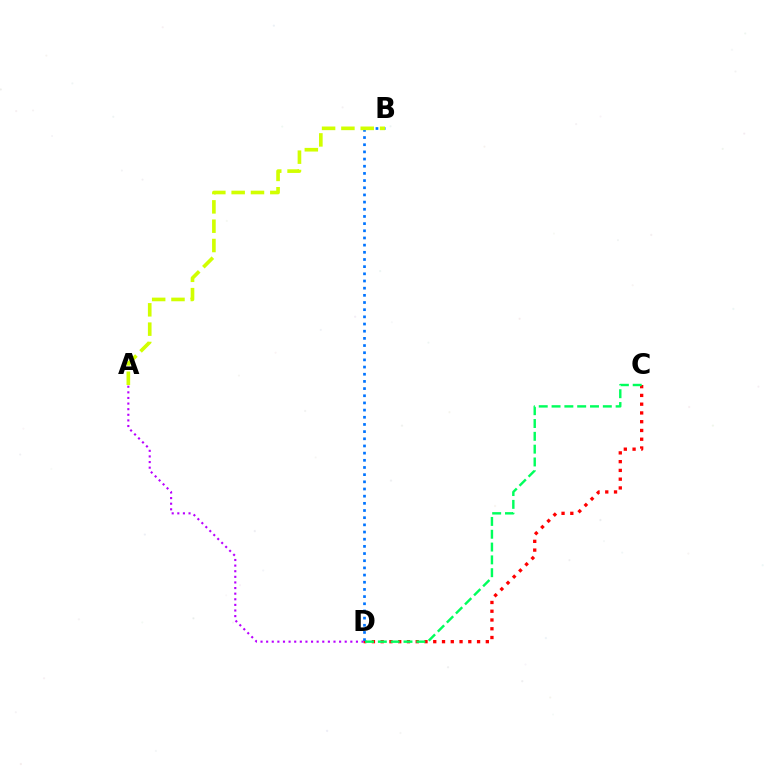{('A', 'D'): [{'color': '#b900ff', 'line_style': 'dotted', 'thickness': 1.52}], ('C', 'D'): [{'color': '#ff0000', 'line_style': 'dotted', 'thickness': 2.38}, {'color': '#00ff5c', 'line_style': 'dashed', 'thickness': 1.74}], ('B', 'D'): [{'color': '#0074ff', 'line_style': 'dotted', 'thickness': 1.95}], ('A', 'B'): [{'color': '#d1ff00', 'line_style': 'dashed', 'thickness': 2.63}]}